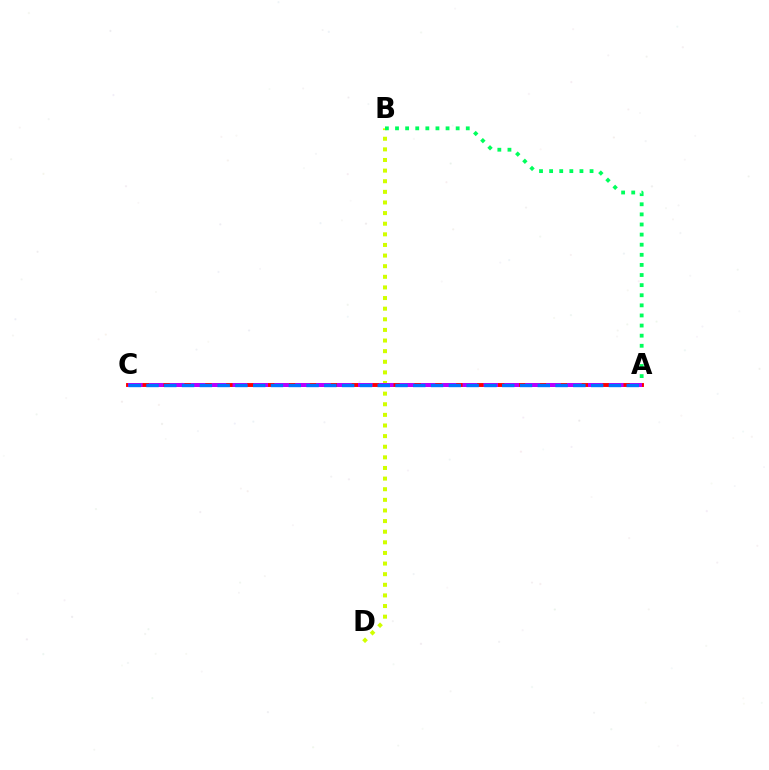{('B', 'D'): [{'color': '#d1ff00', 'line_style': 'dotted', 'thickness': 2.89}], ('A', 'B'): [{'color': '#00ff5c', 'line_style': 'dotted', 'thickness': 2.75}], ('A', 'C'): [{'color': '#ff0000', 'line_style': 'solid', 'thickness': 2.81}, {'color': '#b900ff', 'line_style': 'dashed', 'thickness': 2.84}, {'color': '#0074ff', 'line_style': 'dashed', 'thickness': 2.42}]}